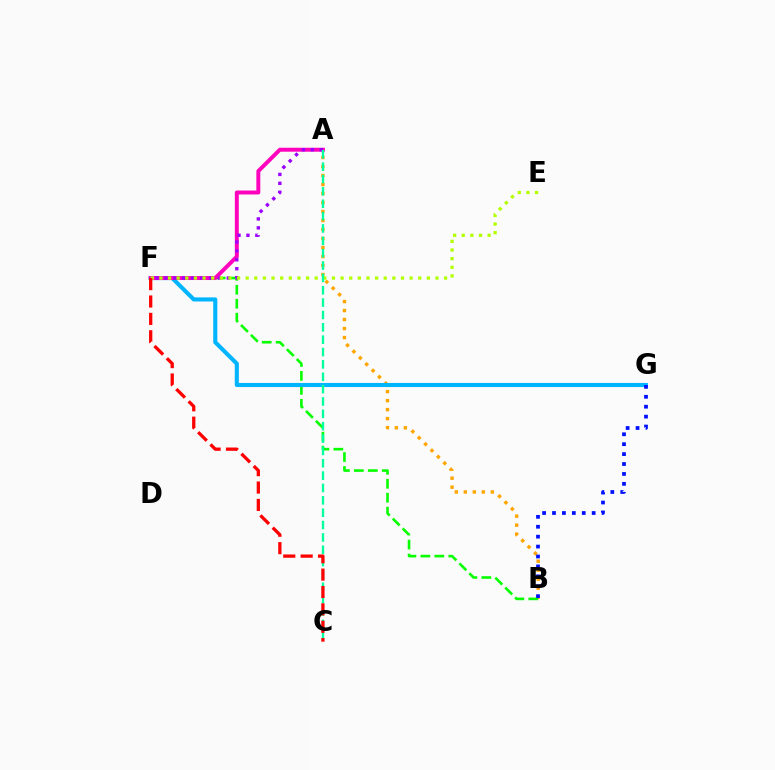{('A', 'B'): [{'color': '#ffa500', 'line_style': 'dotted', 'thickness': 2.45}], ('B', 'F'): [{'color': '#08ff00', 'line_style': 'dashed', 'thickness': 1.9}], ('F', 'G'): [{'color': '#00b5ff', 'line_style': 'solid', 'thickness': 2.95}], ('A', 'F'): [{'color': '#ff00bd', 'line_style': 'solid', 'thickness': 2.84}, {'color': '#9b00ff', 'line_style': 'dotted', 'thickness': 2.42}], ('E', 'F'): [{'color': '#b3ff00', 'line_style': 'dotted', 'thickness': 2.34}], ('A', 'C'): [{'color': '#00ff9d', 'line_style': 'dashed', 'thickness': 1.68}], ('B', 'G'): [{'color': '#0010ff', 'line_style': 'dotted', 'thickness': 2.69}], ('C', 'F'): [{'color': '#ff0000', 'line_style': 'dashed', 'thickness': 2.36}]}